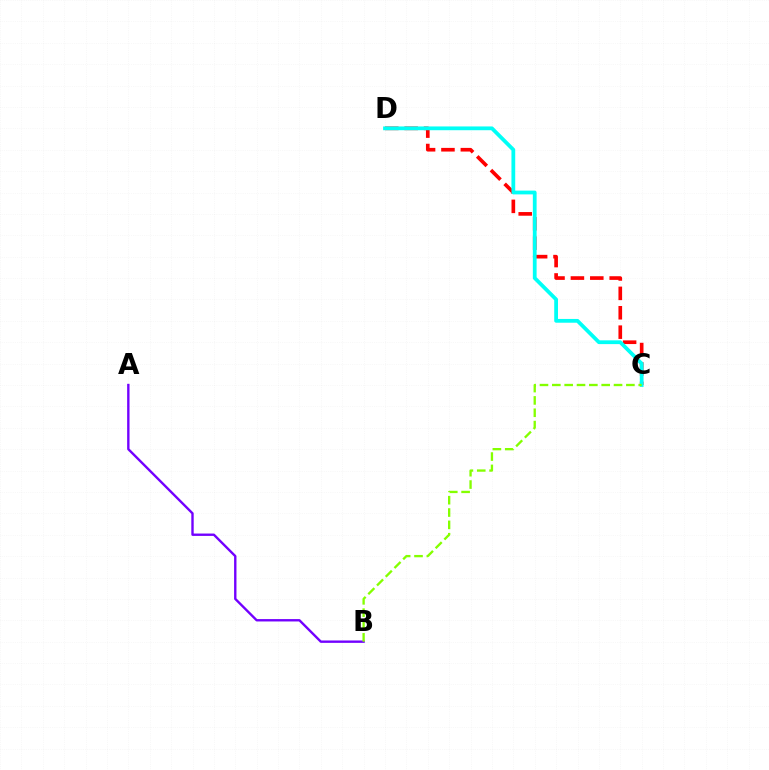{('C', 'D'): [{'color': '#ff0000', 'line_style': 'dashed', 'thickness': 2.63}, {'color': '#00fff6', 'line_style': 'solid', 'thickness': 2.72}], ('A', 'B'): [{'color': '#7200ff', 'line_style': 'solid', 'thickness': 1.71}], ('B', 'C'): [{'color': '#84ff00', 'line_style': 'dashed', 'thickness': 1.68}]}